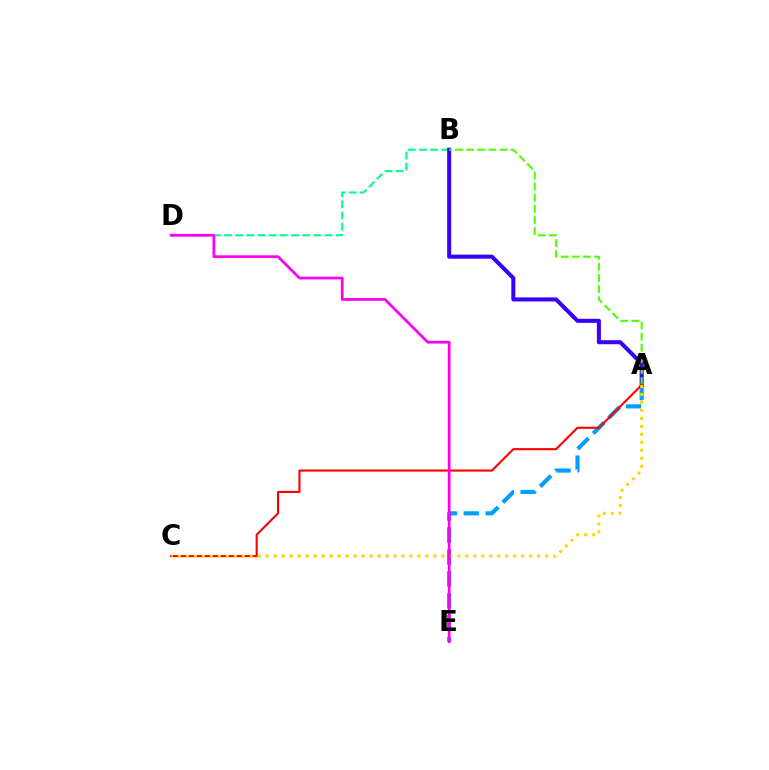{('B', 'D'): [{'color': '#00ff86', 'line_style': 'dashed', 'thickness': 1.52}], ('A', 'E'): [{'color': '#009eff', 'line_style': 'dashed', 'thickness': 2.98}], ('A', 'B'): [{'color': '#3700ff', 'line_style': 'solid', 'thickness': 2.91}, {'color': '#4fff00', 'line_style': 'dashed', 'thickness': 1.51}], ('A', 'C'): [{'color': '#ff0000', 'line_style': 'solid', 'thickness': 1.52}, {'color': '#ffd500', 'line_style': 'dotted', 'thickness': 2.17}], ('D', 'E'): [{'color': '#ff00ed', 'line_style': 'solid', 'thickness': 1.98}]}